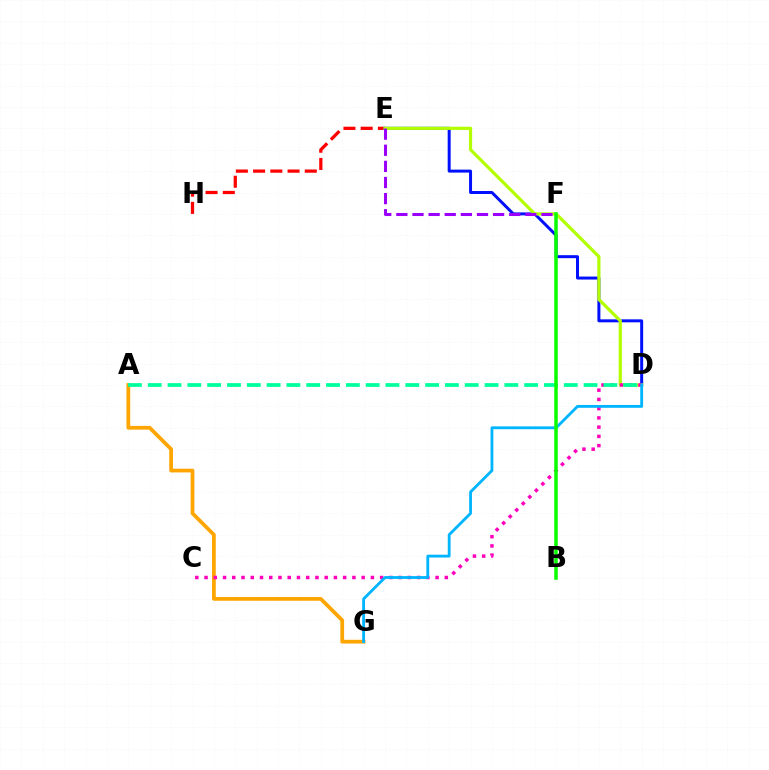{('E', 'H'): [{'color': '#ff0000', 'line_style': 'dashed', 'thickness': 2.34}], ('D', 'E'): [{'color': '#0010ff', 'line_style': 'solid', 'thickness': 2.15}, {'color': '#b3ff00', 'line_style': 'solid', 'thickness': 2.3}], ('A', 'G'): [{'color': '#ffa500', 'line_style': 'solid', 'thickness': 2.7}], ('C', 'D'): [{'color': '#ff00bd', 'line_style': 'dotted', 'thickness': 2.51}], ('A', 'D'): [{'color': '#00ff9d', 'line_style': 'dashed', 'thickness': 2.69}], ('D', 'G'): [{'color': '#00b5ff', 'line_style': 'solid', 'thickness': 2.04}], ('E', 'F'): [{'color': '#9b00ff', 'line_style': 'dashed', 'thickness': 2.19}], ('B', 'F'): [{'color': '#08ff00', 'line_style': 'solid', 'thickness': 2.52}]}